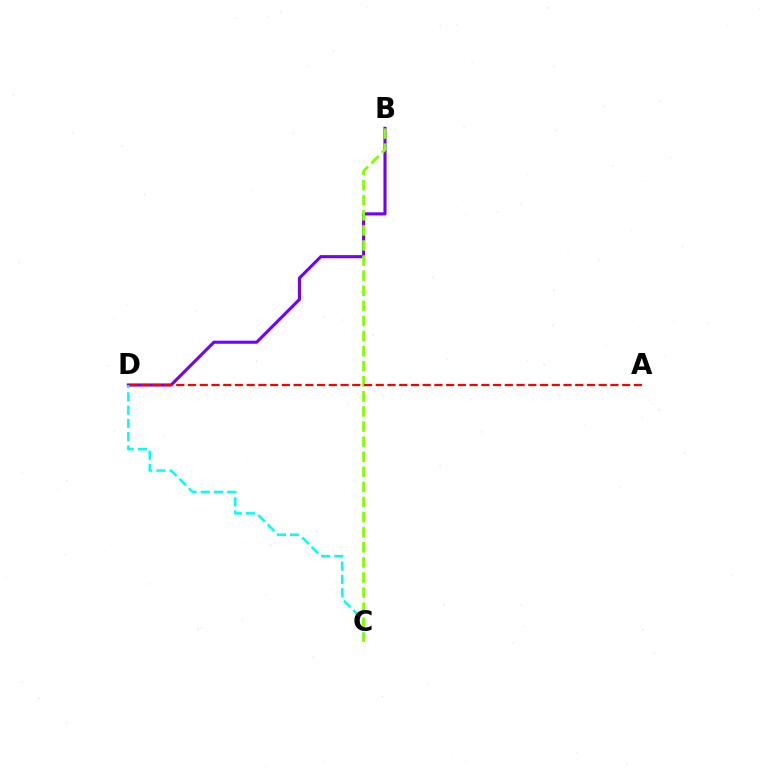{('B', 'D'): [{'color': '#7200ff', 'line_style': 'solid', 'thickness': 2.23}], ('C', 'D'): [{'color': '#00fff6', 'line_style': 'dashed', 'thickness': 1.81}], ('B', 'C'): [{'color': '#84ff00', 'line_style': 'dashed', 'thickness': 2.05}], ('A', 'D'): [{'color': '#ff0000', 'line_style': 'dashed', 'thickness': 1.59}]}